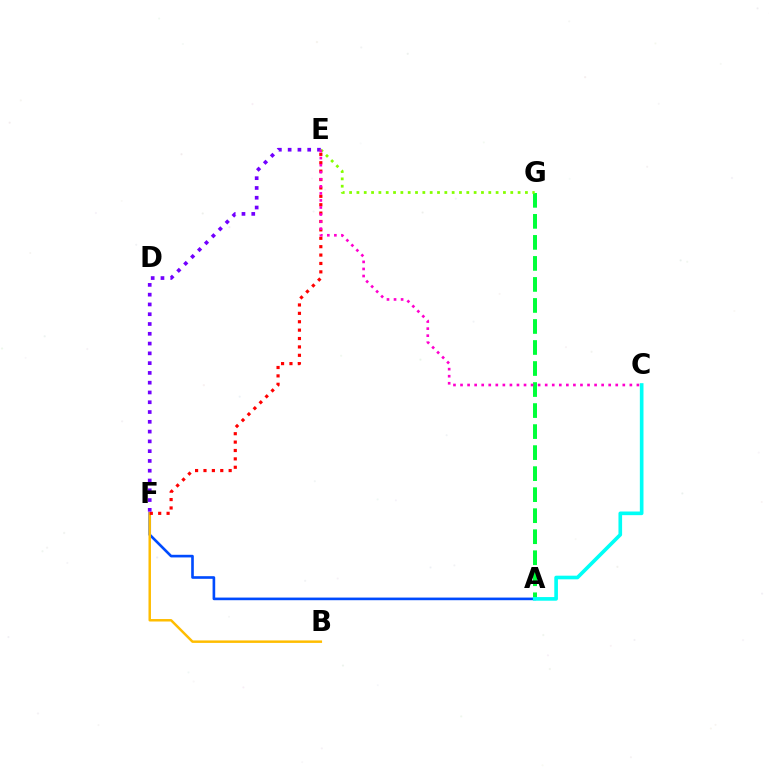{('A', 'F'): [{'color': '#004bff', 'line_style': 'solid', 'thickness': 1.9}], ('B', 'F'): [{'color': '#ffbd00', 'line_style': 'solid', 'thickness': 1.78}], ('E', 'F'): [{'color': '#ff0000', 'line_style': 'dotted', 'thickness': 2.28}, {'color': '#7200ff', 'line_style': 'dotted', 'thickness': 2.66}], ('A', 'G'): [{'color': '#00ff39', 'line_style': 'dashed', 'thickness': 2.86}], ('A', 'C'): [{'color': '#00fff6', 'line_style': 'solid', 'thickness': 2.62}], ('E', 'G'): [{'color': '#84ff00', 'line_style': 'dotted', 'thickness': 1.99}], ('C', 'E'): [{'color': '#ff00cf', 'line_style': 'dotted', 'thickness': 1.92}]}